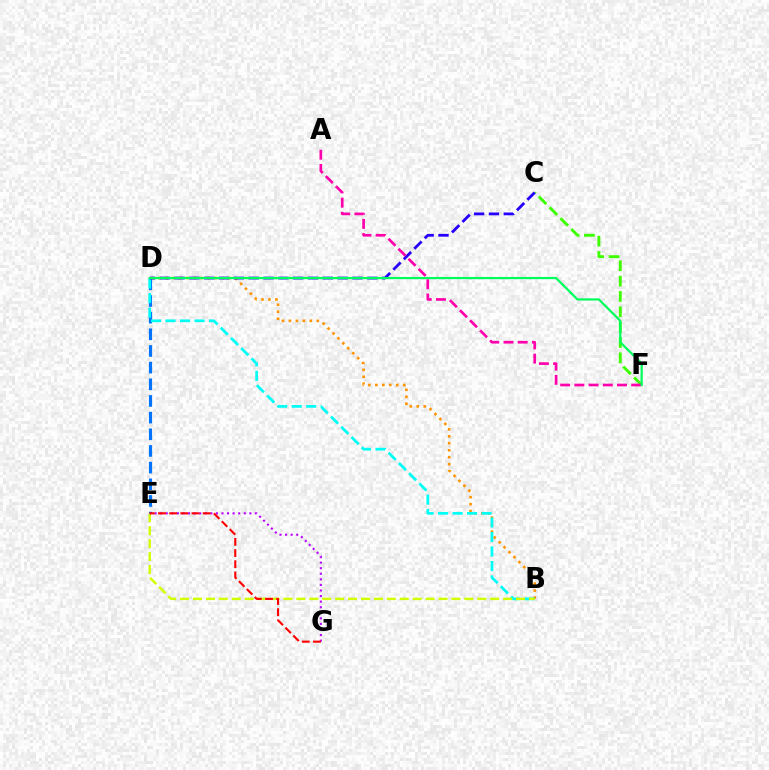{('D', 'E'): [{'color': '#0074ff', 'line_style': 'dashed', 'thickness': 2.26}], ('B', 'D'): [{'color': '#ff9400', 'line_style': 'dotted', 'thickness': 1.9}, {'color': '#00fff6', 'line_style': 'dashed', 'thickness': 1.97}], ('C', 'F'): [{'color': '#3dff00', 'line_style': 'dashed', 'thickness': 2.08}], ('C', 'D'): [{'color': '#2500ff', 'line_style': 'dashed', 'thickness': 2.01}], ('A', 'F'): [{'color': '#ff00ac', 'line_style': 'dashed', 'thickness': 1.93}], ('B', 'E'): [{'color': '#d1ff00', 'line_style': 'dashed', 'thickness': 1.76}], ('E', 'G'): [{'color': '#b900ff', 'line_style': 'dotted', 'thickness': 1.51}, {'color': '#ff0000', 'line_style': 'dashed', 'thickness': 1.52}], ('D', 'F'): [{'color': '#00ff5c', 'line_style': 'solid', 'thickness': 1.59}]}